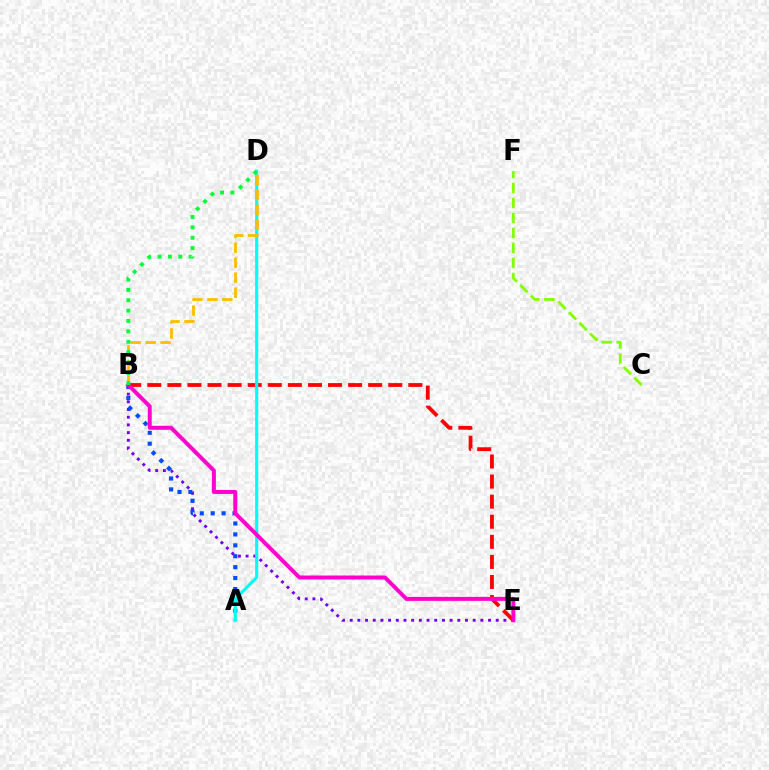{('B', 'E'): [{'color': '#ff0000', 'line_style': 'dashed', 'thickness': 2.73}, {'color': '#7200ff', 'line_style': 'dotted', 'thickness': 2.09}, {'color': '#ff00cf', 'line_style': 'solid', 'thickness': 2.86}], ('A', 'B'): [{'color': '#004bff', 'line_style': 'dotted', 'thickness': 2.97}], ('A', 'D'): [{'color': '#00fff6', 'line_style': 'solid', 'thickness': 2.23}], ('C', 'F'): [{'color': '#84ff00', 'line_style': 'dashed', 'thickness': 2.04}], ('B', 'D'): [{'color': '#ffbd00', 'line_style': 'dashed', 'thickness': 2.03}, {'color': '#00ff39', 'line_style': 'dotted', 'thickness': 2.82}]}